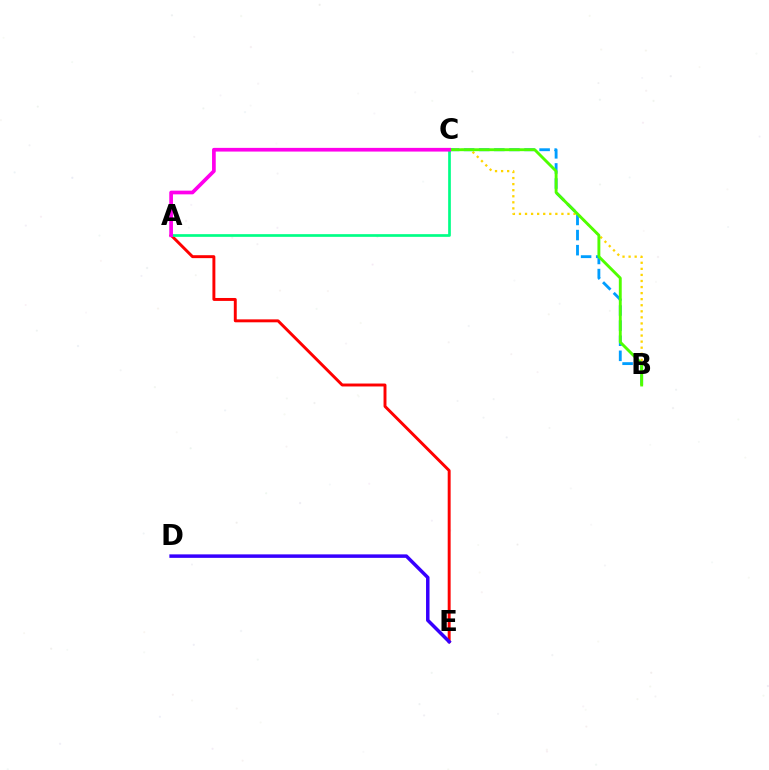{('B', 'C'): [{'color': '#009eff', 'line_style': 'dashed', 'thickness': 2.05}, {'color': '#ffd500', 'line_style': 'dotted', 'thickness': 1.65}, {'color': '#4fff00', 'line_style': 'solid', 'thickness': 2.08}], ('A', 'E'): [{'color': '#ff0000', 'line_style': 'solid', 'thickness': 2.11}], ('A', 'C'): [{'color': '#00ff86', 'line_style': 'solid', 'thickness': 1.94}, {'color': '#ff00ed', 'line_style': 'solid', 'thickness': 2.66}], ('D', 'E'): [{'color': '#3700ff', 'line_style': 'solid', 'thickness': 2.51}]}